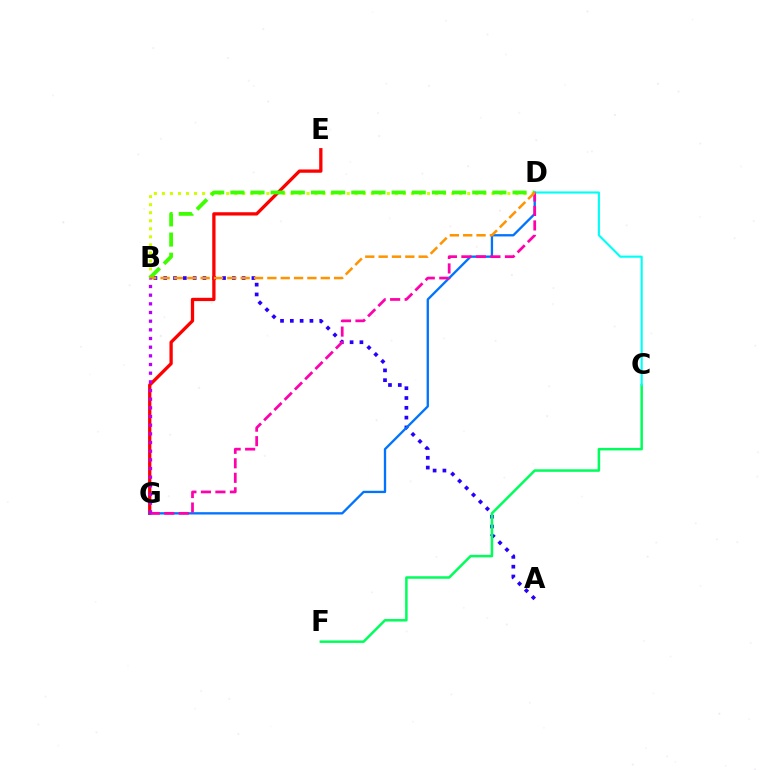{('B', 'D'): [{'color': '#d1ff00', 'line_style': 'dotted', 'thickness': 2.18}, {'color': '#3dff00', 'line_style': 'dashed', 'thickness': 2.74}, {'color': '#ff9400', 'line_style': 'dashed', 'thickness': 1.81}], ('A', 'B'): [{'color': '#2500ff', 'line_style': 'dotted', 'thickness': 2.66}], ('C', 'F'): [{'color': '#00ff5c', 'line_style': 'solid', 'thickness': 1.81}], ('E', 'G'): [{'color': '#ff0000', 'line_style': 'solid', 'thickness': 2.36}], ('D', 'G'): [{'color': '#0074ff', 'line_style': 'solid', 'thickness': 1.67}, {'color': '#ff00ac', 'line_style': 'dashed', 'thickness': 1.97}], ('C', 'D'): [{'color': '#00fff6', 'line_style': 'solid', 'thickness': 1.53}], ('B', 'G'): [{'color': '#b900ff', 'line_style': 'dotted', 'thickness': 2.35}]}